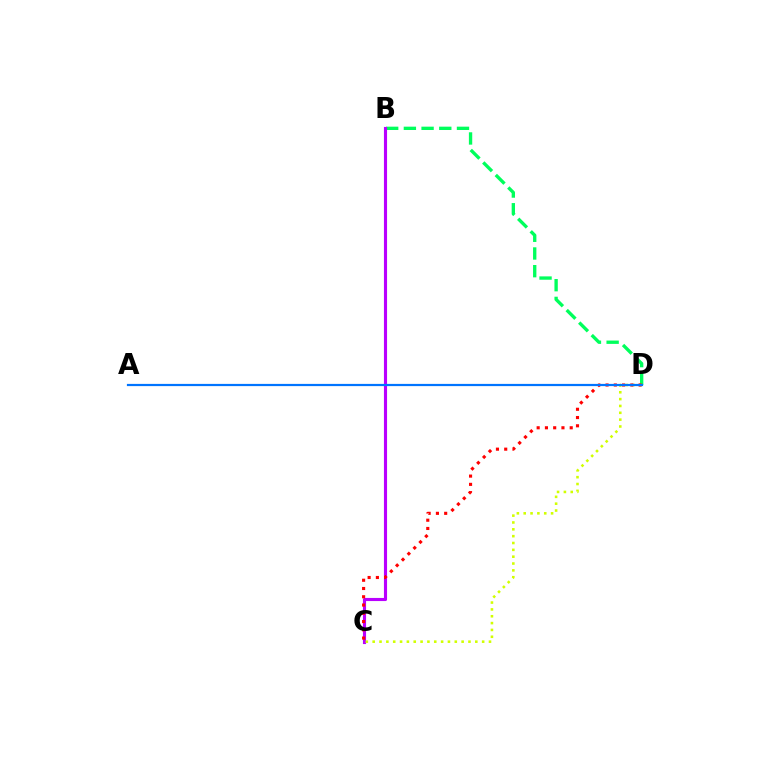{('B', 'D'): [{'color': '#00ff5c', 'line_style': 'dashed', 'thickness': 2.4}], ('B', 'C'): [{'color': '#b900ff', 'line_style': 'solid', 'thickness': 2.24}], ('C', 'D'): [{'color': '#d1ff00', 'line_style': 'dotted', 'thickness': 1.86}, {'color': '#ff0000', 'line_style': 'dotted', 'thickness': 2.24}], ('A', 'D'): [{'color': '#0074ff', 'line_style': 'solid', 'thickness': 1.59}]}